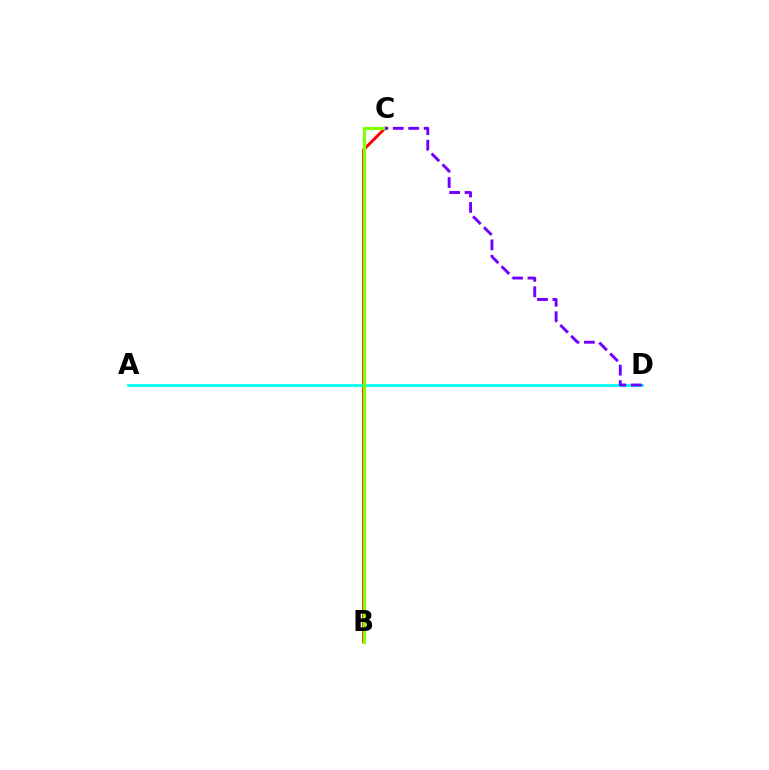{('B', 'C'): [{'color': '#ff0000', 'line_style': 'solid', 'thickness': 2.12}, {'color': '#84ff00', 'line_style': 'solid', 'thickness': 2.33}], ('A', 'D'): [{'color': '#00fff6', 'line_style': 'solid', 'thickness': 2.02}], ('C', 'D'): [{'color': '#7200ff', 'line_style': 'dashed', 'thickness': 2.1}]}